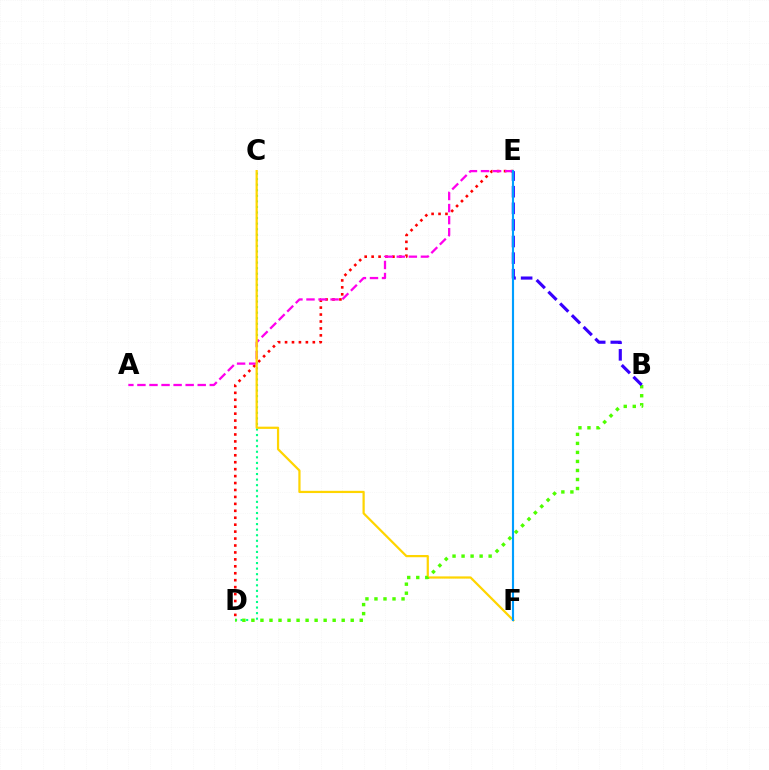{('D', 'E'): [{'color': '#ff0000', 'line_style': 'dotted', 'thickness': 1.89}], ('C', 'D'): [{'color': '#00ff86', 'line_style': 'dotted', 'thickness': 1.51}], ('A', 'E'): [{'color': '#ff00ed', 'line_style': 'dashed', 'thickness': 1.64}], ('C', 'F'): [{'color': '#ffd500', 'line_style': 'solid', 'thickness': 1.6}], ('B', 'D'): [{'color': '#4fff00', 'line_style': 'dotted', 'thickness': 2.45}], ('B', 'E'): [{'color': '#3700ff', 'line_style': 'dashed', 'thickness': 2.26}], ('E', 'F'): [{'color': '#009eff', 'line_style': 'solid', 'thickness': 1.54}]}